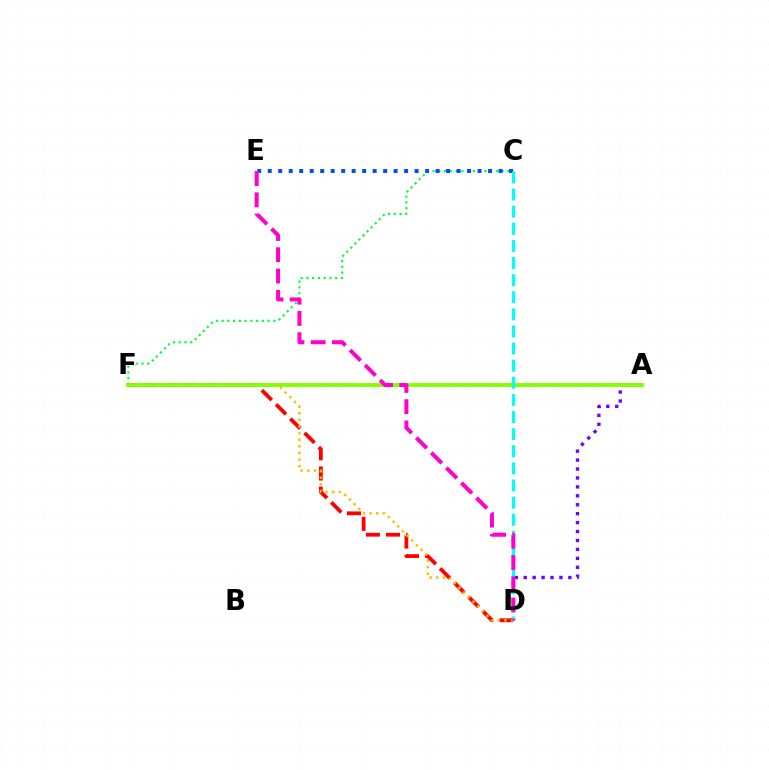{('A', 'D'): [{'color': '#7200ff', 'line_style': 'dotted', 'thickness': 2.43}], ('C', 'F'): [{'color': '#00ff39', 'line_style': 'dotted', 'thickness': 1.56}], ('D', 'F'): [{'color': '#ff0000', 'line_style': 'dashed', 'thickness': 2.74}, {'color': '#ffbd00', 'line_style': 'dotted', 'thickness': 1.8}], ('C', 'E'): [{'color': '#004bff', 'line_style': 'dotted', 'thickness': 2.85}], ('A', 'F'): [{'color': '#84ff00', 'line_style': 'solid', 'thickness': 2.78}], ('C', 'D'): [{'color': '#00fff6', 'line_style': 'dashed', 'thickness': 2.32}], ('D', 'E'): [{'color': '#ff00cf', 'line_style': 'dashed', 'thickness': 2.89}]}